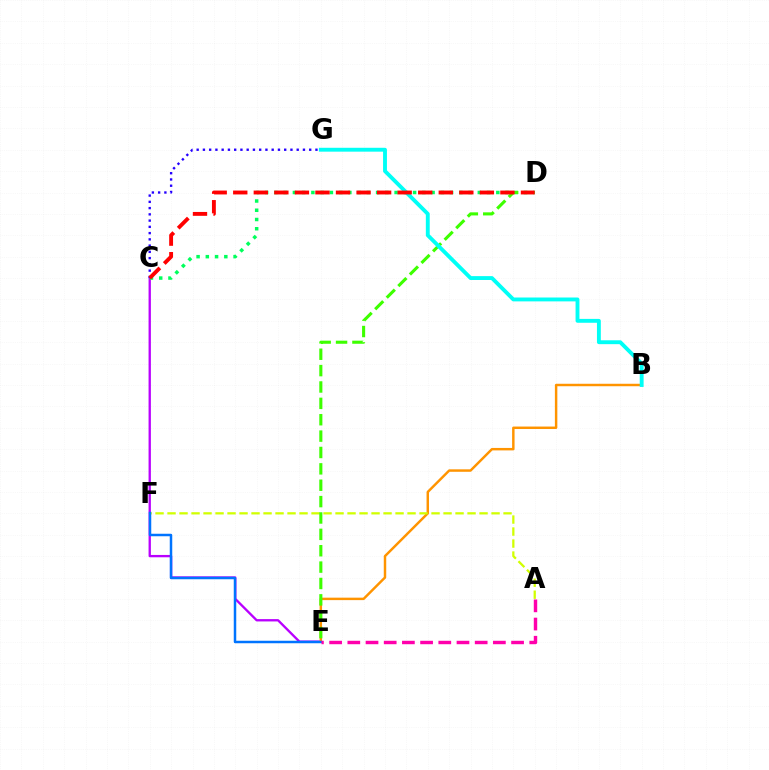{('C', 'E'): [{'color': '#b900ff', 'line_style': 'solid', 'thickness': 1.68}], ('C', 'D'): [{'color': '#00ff5c', 'line_style': 'dotted', 'thickness': 2.51}, {'color': '#ff0000', 'line_style': 'dashed', 'thickness': 2.79}], ('C', 'G'): [{'color': '#2500ff', 'line_style': 'dotted', 'thickness': 1.7}], ('B', 'E'): [{'color': '#ff9400', 'line_style': 'solid', 'thickness': 1.77}], ('A', 'F'): [{'color': '#d1ff00', 'line_style': 'dashed', 'thickness': 1.63}], ('D', 'E'): [{'color': '#3dff00', 'line_style': 'dashed', 'thickness': 2.22}], ('E', 'F'): [{'color': '#0074ff', 'line_style': 'solid', 'thickness': 1.79}], ('B', 'G'): [{'color': '#00fff6', 'line_style': 'solid', 'thickness': 2.79}], ('A', 'E'): [{'color': '#ff00ac', 'line_style': 'dashed', 'thickness': 2.47}]}